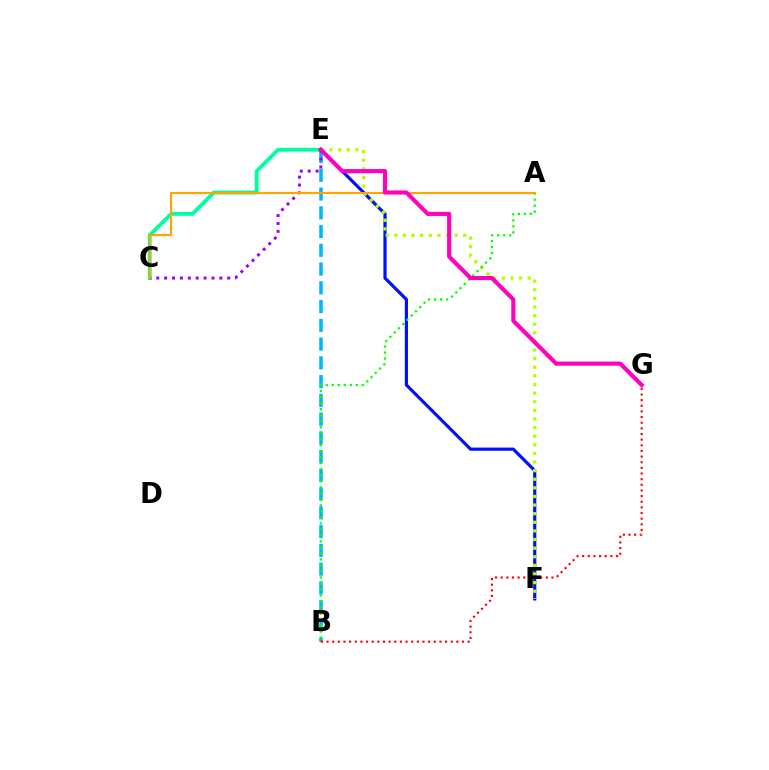{('E', 'F'): [{'color': '#0010ff', 'line_style': 'solid', 'thickness': 2.3}, {'color': '#b3ff00', 'line_style': 'dotted', 'thickness': 2.34}], ('C', 'E'): [{'color': '#00ff9d', 'line_style': 'solid', 'thickness': 2.76}, {'color': '#9b00ff', 'line_style': 'dotted', 'thickness': 2.14}], ('B', 'E'): [{'color': '#00b5ff', 'line_style': 'dashed', 'thickness': 2.55}], ('A', 'B'): [{'color': '#08ff00', 'line_style': 'dotted', 'thickness': 1.63}], ('B', 'G'): [{'color': '#ff0000', 'line_style': 'dotted', 'thickness': 1.53}], ('A', 'C'): [{'color': '#ffa500', 'line_style': 'solid', 'thickness': 1.54}], ('E', 'G'): [{'color': '#ff00bd', 'line_style': 'solid', 'thickness': 2.97}]}